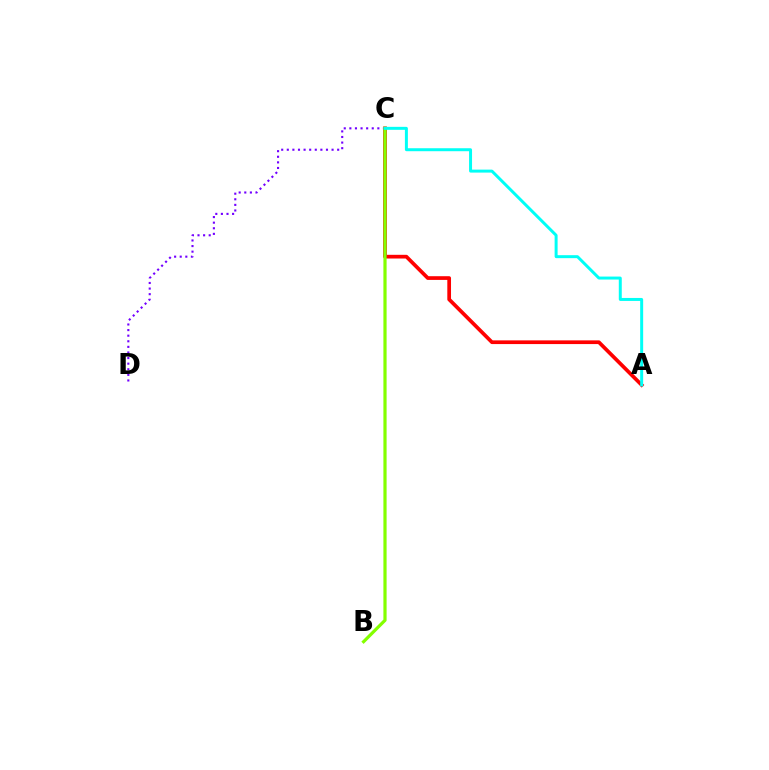{('C', 'D'): [{'color': '#7200ff', 'line_style': 'dotted', 'thickness': 1.52}], ('A', 'C'): [{'color': '#ff0000', 'line_style': 'solid', 'thickness': 2.67}, {'color': '#00fff6', 'line_style': 'solid', 'thickness': 2.14}], ('B', 'C'): [{'color': '#84ff00', 'line_style': 'solid', 'thickness': 2.31}]}